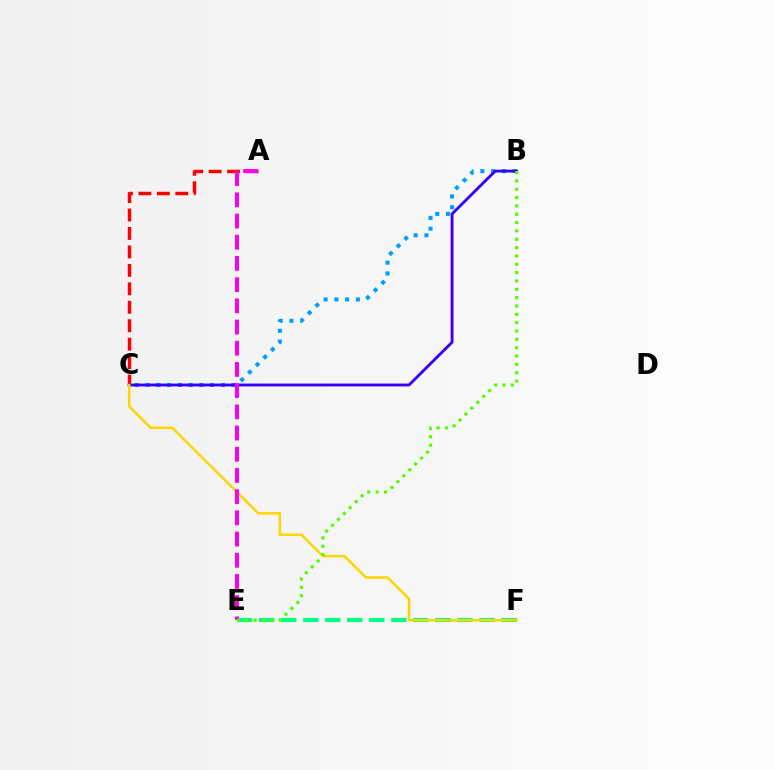{('E', 'F'): [{'color': '#00ff86', 'line_style': 'dashed', 'thickness': 2.99}], ('B', 'C'): [{'color': '#009eff', 'line_style': 'dotted', 'thickness': 2.92}, {'color': '#3700ff', 'line_style': 'solid', 'thickness': 2.05}], ('A', 'C'): [{'color': '#ff0000', 'line_style': 'dashed', 'thickness': 2.51}], ('C', 'F'): [{'color': '#ffd500', 'line_style': 'solid', 'thickness': 1.79}], ('A', 'E'): [{'color': '#ff00ed', 'line_style': 'dashed', 'thickness': 2.88}], ('B', 'E'): [{'color': '#4fff00', 'line_style': 'dotted', 'thickness': 2.27}]}